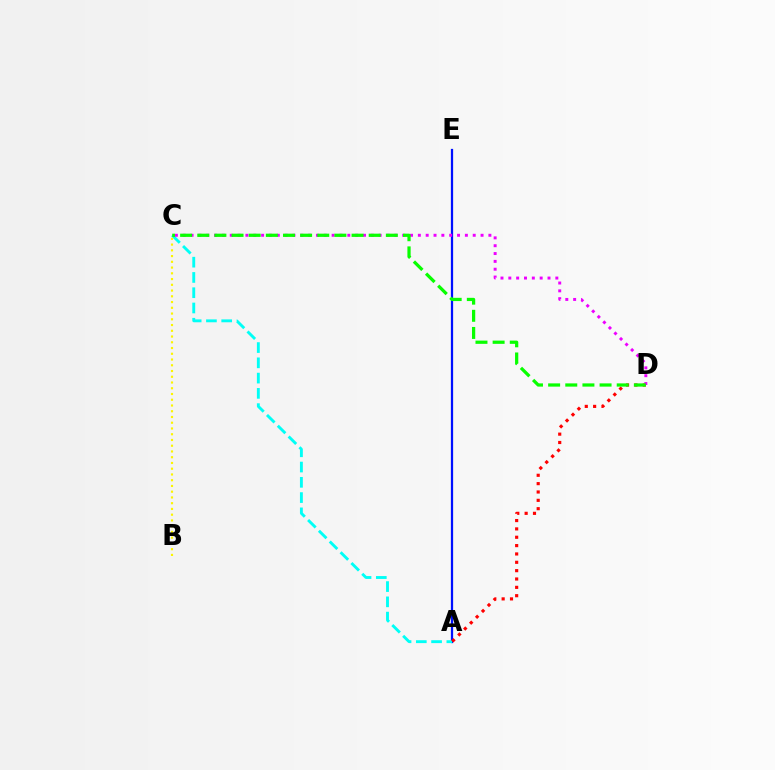{('A', 'E'): [{'color': '#0010ff', 'line_style': 'solid', 'thickness': 1.62}], ('A', 'C'): [{'color': '#00fff6', 'line_style': 'dashed', 'thickness': 2.07}], ('A', 'D'): [{'color': '#ff0000', 'line_style': 'dotted', 'thickness': 2.27}], ('C', 'D'): [{'color': '#ee00ff', 'line_style': 'dotted', 'thickness': 2.13}, {'color': '#08ff00', 'line_style': 'dashed', 'thickness': 2.33}], ('B', 'C'): [{'color': '#fcf500', 'line_style': 'dotted', 'thickness': 1.56}]}